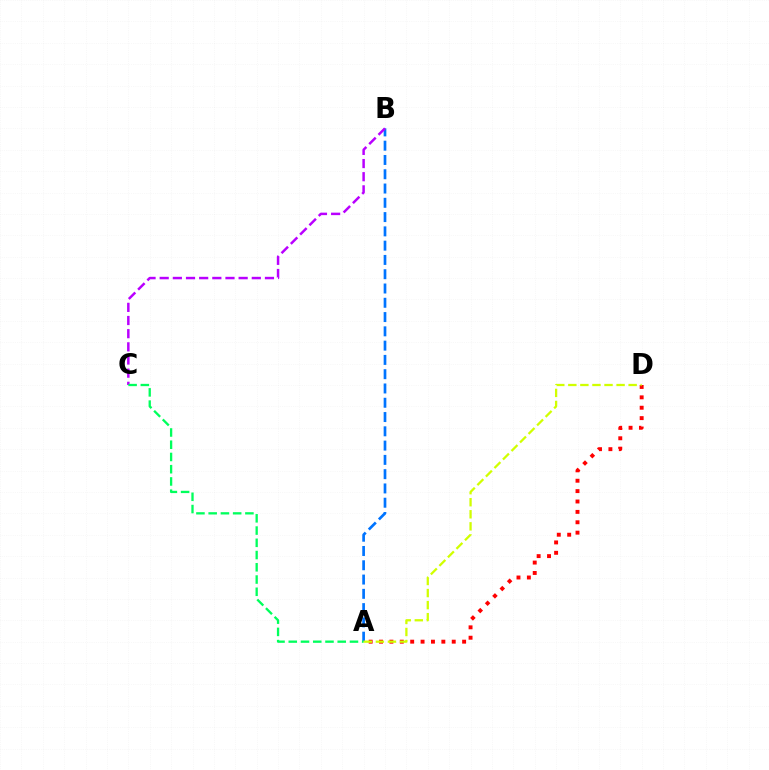{('A', 'D'): [{'color': '#ff0000', 'line_style': 'dotted', 'thickness': 2.82}, {'color': '#d1ff00', 'line_style': 'dashed', 'thickness': 1.64}], ('A', 'B'): [{'color': '#0074ff', 'line_style': 'dashed', 'thickness': 1.94}], ('B', 'C'): [{'color': '#b900ff', 'line_style': 'dashed', 'thickness': 1.79}], ('A', 'C'): [{'color': '#00ff5c', 'line_style': 'dashed', 'thickness': 1.66}]}